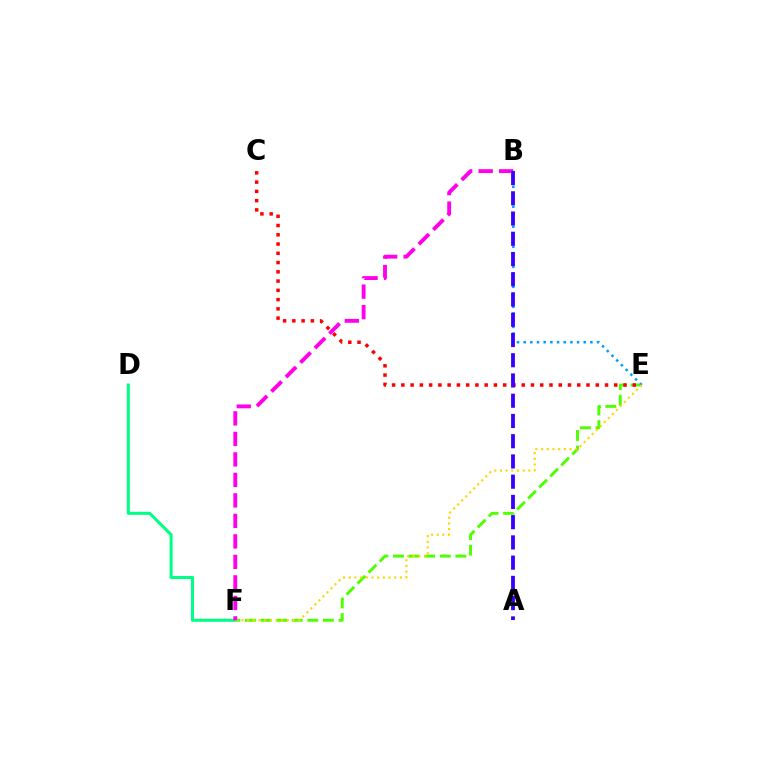{('E', 'F'): [{'color': '#4fff00', 'line_style': 'dashed', 'thickness': 2.12}, {'color': '#ffd500', 'line_style': 'dotted', 'thickness': 1.54}], ('C', 'E'): [{'color': '#ff0000', 'line_style': 'dotted', 'thickness': 2.52}], ('B', 'E'): [{'color': '#009eff', 'line_style': 'dotted', 'thickness': 1.81}], ('D', 'F'): [{'color': '#00ff86', 'line_style': 'solid', 'thickness': 2.2}], ('B', 'F'): [{'color': '#ff00ed', 'line_style': 'dashed', 'thickness': 2.78}], ('A', 'B'): [{'color': '#3700ff', 'line_style': 'dashed', 'thickness': 2.75}]}